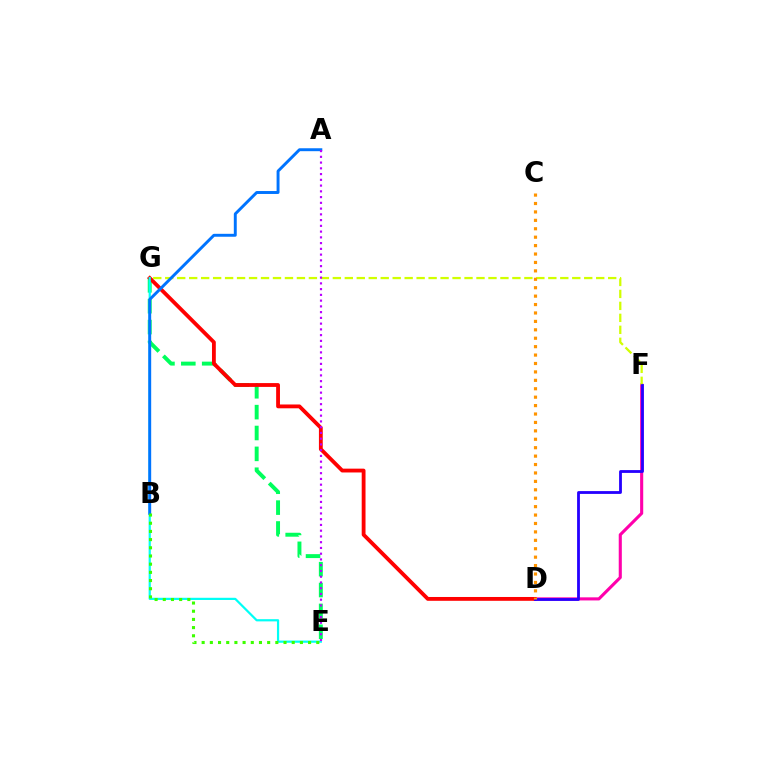{('D', 'F'): [{'color': '#ff00ac', 'line_style': 'solid', 'thickness': 2.23}, {'color': '#2500ff', 'line_style': 'solid', 'thickness': 2.03}], ('E', 'G'): [{'color': '#00ff5c', 'line_style': 'dashed', 'thickness': 2.83}, {'color': '#00fff6', 'line_style': 'solid', 'thickness': 1.59}], ('D', 'G'): [{'color': '#ff0000', 'line_style': 'solid', 'thickness': 2.75}], ('F', 'G'): [{'color': '#d1ff00', 'line_style': 'dashed', 'thickness': 1.63}], ('A', 'B'): [{'color': '#0074ff', 'line_style': 'solid', 'thickness': 2.11}], ('B', 'E'): [{'color': '#3dff00', 'line_style': 'dotted', 'thickness': 2.22}], ('A', 'E'): [{'color': '#b900ff', 'line_style': 'dotted', 'thickness': 1.56}], ('C', 'D'): [{'color': '#ff9400', 'line_style': 'dotted', 'thickness': 2.29}]}